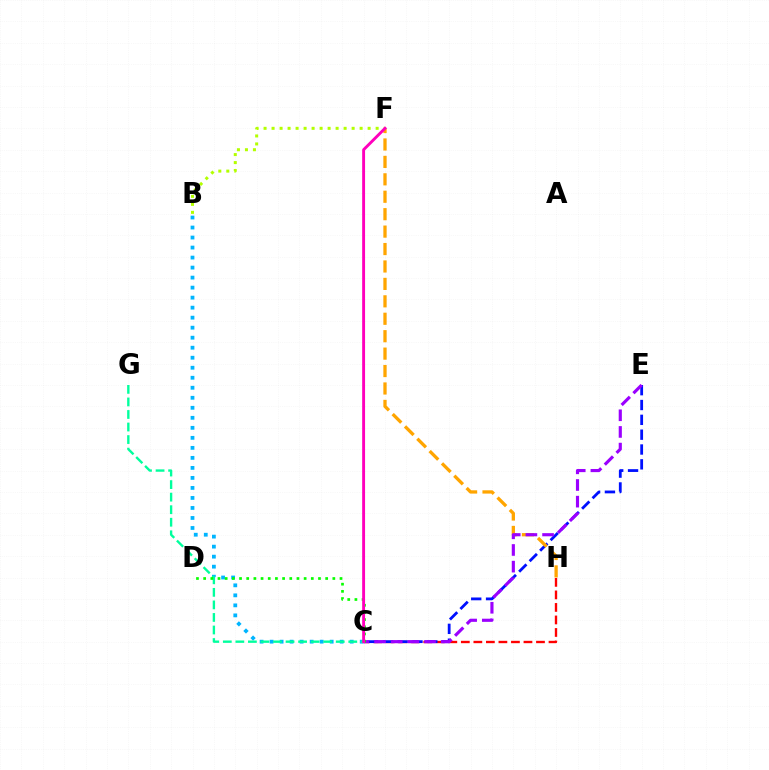{('B', 'C'): [{'color': '#00b5ff', 'line_style': 'dotted', 'thickness': 2.72}], ('C', 'H'): [{'color': '#ff0000', 'line_style': 'dashed', 'thickness': 1.7}], ('C', 'E'): [{'color': '#0010ff', 'line_style': 'dashed', 'thickness': 2.02}, {'color': '#9b00ff', 'line_style': 'dashed', 'thickness': 2.26}], ('F', 'H'): [{'color': '#ffa500', 'line_style': 'dashed', 'thickness': 2.37}], ('C', 'G'): [{'color': '#00ff9d', 'line_style': 'dashed', 'thickness': 1.7}], ('B', 'F'): [{'color': '#b3ff00', 'line_style': 'dotted', 'thickness': 2.17}], ('C', 'D'): [{'color': '#08ff00', 'line_style': 'dotted', 'thickness': 1.95}], ('C', 'F'): [{'color': '#ff00bd', 'line_style': 'solid', 'thickness': 2.09}]}